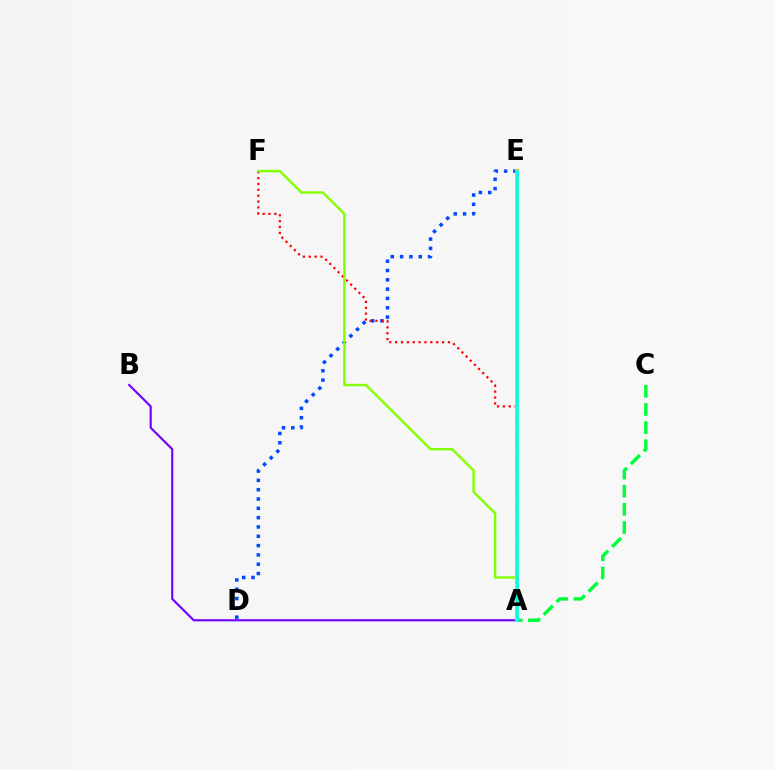{('D', 'E'): [{'color': '#004bff', 'line_style': 'dotted', 'thickness': 2.53}], ('A', 'E'): [{'color': '#ff00cf', 'line_style': 'dotted', 'thickness': 2.2}, {'color': '#ffbd00', 'line_style': 'solid', 'thickness': 2.74}, {'color': '#00fff6', 'line_style': 'solid', 'thickness': 1.99}], ('A', 'F'): [{'color': '#ff0000', 'line_style': 'dotted', 'thickness': 1.6}, {'color': '#84ff00', 'line_style': 'solid', 'thickness': 1.74}], ('A', 'B'): [{'color': '#7200ff', 'line_style': 'solid', 'thickness': 1.54}], ('A', 'C'): [{'color': '#00ff39', 'line_style': 'dashed', 'thickness': 2.46}]}